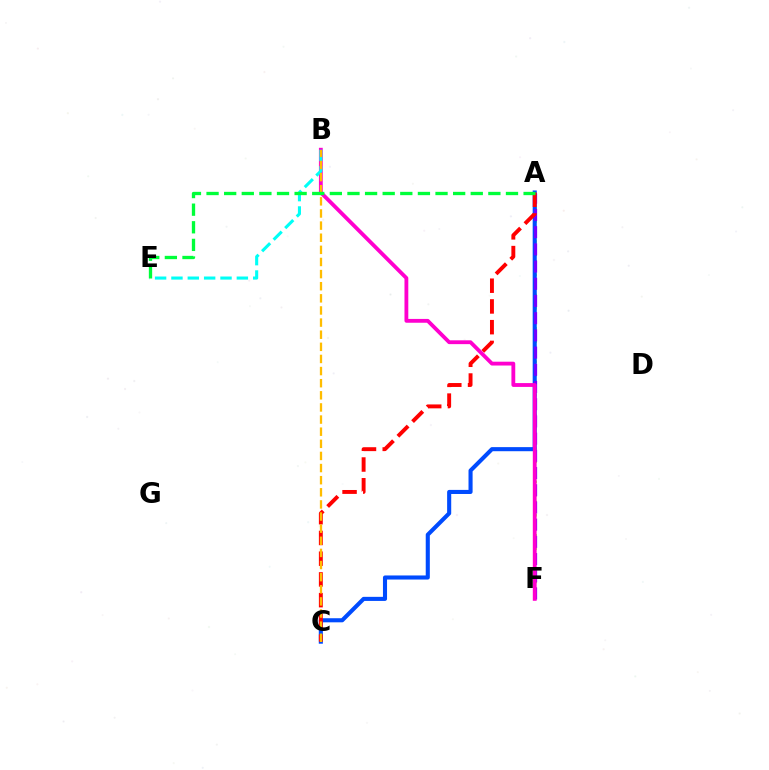{('A', 'F'): [{'color': '#84ff00', 'line_style': 'dotted', 'thickness': 1.81}, {'color': '#7200ff', 'line_style': 'dashed', 'thickness': 2.34}], ('A', 'C'): [{'color': '#004bff', 'line_style': 'solid', 'thickness': 2.94}, {'color': '#ff0000', 'line_style': 'dashed', 'thickness': 2.82}], ('B', 'F'): [{'color': '#ff00cf', 'line_style': 'solid', 'thickness': 2.75}], ('B', 'E'): [{'color': '#00fff6', 'line_style': 'dashed', 'thickness': 2.22}], ('B', 'C'): [{'color': '#ffbd00', 'line_style': 'dashed', 'thickness': 1.65}], ('A', 'E'): [{'color': '#00ff39', 'line_style': 'dashed', 'thickness': 2.39}]}